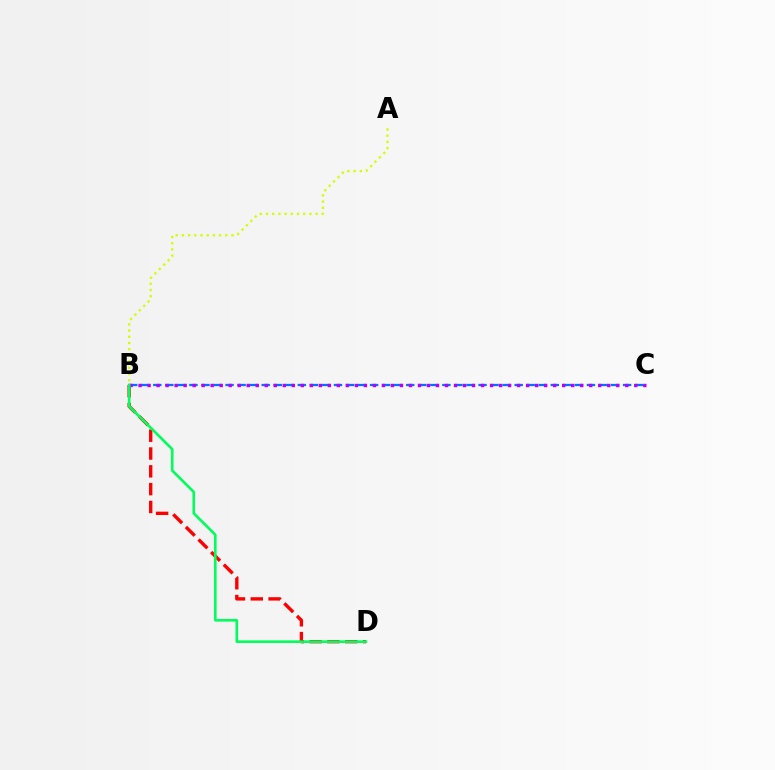{('B', 'D'): [{'color': '#ff0000', 'line_style': 'dashed', 'thickness': 2.42}, {'color': '#00ff5c', 'line_style': 'solid', 'thickness': 1.89}], ('B', 'C'): [{'color': '#0074ff', 'line_style': 'dashed', 'thickness': 1.64}, {'color': '#b900ff', 'line_style': 'dotted', 'thickness': 2.45}], ('A', 'B'): [{'color': '#d1ff00', 'line_style': 'dotted', 'thickness': 1.68}]}